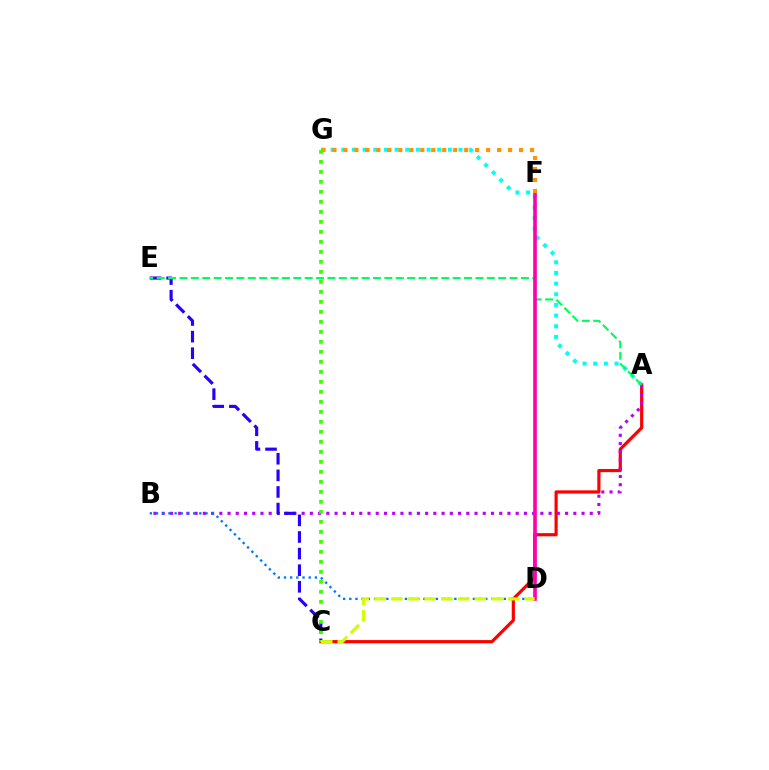{('A', 'G'): [{'color': '#00fff6', 'line_style': 'dotted', 'thickness': 2.9}], ('A', 'C'): [{'color': '#ff0000', 'line_style': 'solid', 'thickness': 2.29}], ('A', 'B'): [{'color': '#b900ff', 'line_style': 'dotted', 'thickness': 2.24}], ('C', 'E'): [{'color': '#2500ff', 'line_style': 'dashed', 'thickness': 2.26}], ('A', 'E'): [{'color': '#00ff5c', 'line_style': 'dashed', 'thickness': 1.55}], ('B', 'D'): [{'color': '#0074ff', 'line_style': 'dotted', 'thickness': 1.68}], ('D', 'F'): [{'color': '#ff00ac', 'line_style': 'solid', 'thickness': 2.61}], ('F', 'G'): [{'color': '#ff9400', 'line_style': 'dotted', 'thickness': 2.98}], ('C', 'G'): [{'color': '#3dff00', 'line_style': 'dotted', 'thickness': 2.72}], ('C', 'D'): [{'color': '#d1ff00', 'line_style': 'dashed', 'thickness': 2.27}]}